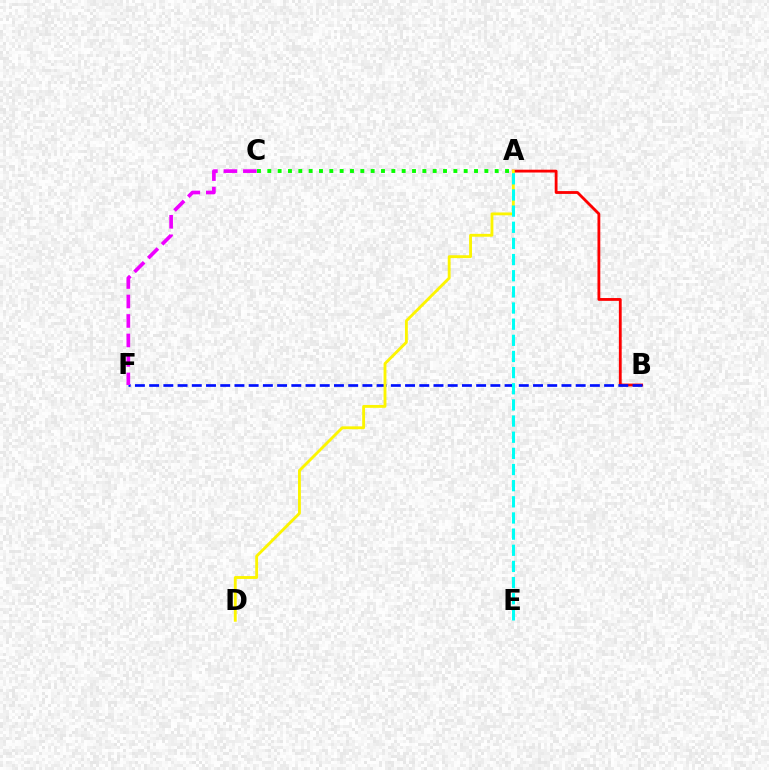{('A', 'B'): [{'color': '#ff0000', 'line_style': 'solid', 'thickness': 2.03}], ('B', 'F'): [{'color': '#0010ff', 'line_style': 'dashed', 'thickness': 1.93}], ('A', 'D'): [{'color': '#fcf500', 'line_style': 'solid', 'thickness': 2.06}], ('A', 'E'): [{'color': '#00fff6', 'line_style': 'dashed', 'thickness': 2.19}], ('C', 'F'): [{'color': '#ee00ff', 'line_style': 'dashed', 'thickness': 2.65}], ('A', 'C'): [{'color': '#08ff00', 'line_style': 'dotted', 'thickness': 2.81}]}